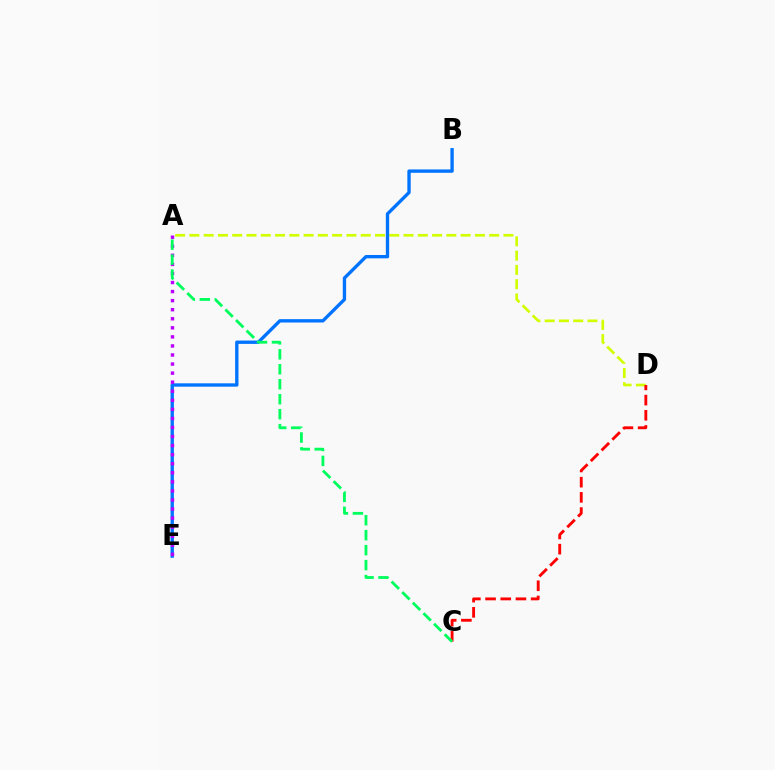{('A', 'D'): [{'color': '#d1ff00', 'line_style': 'dashed', 'thickness': 1.94}], ('C', 'D'): [{'color': '#ff0000', 'line_style': 'dashed', 'thickness': 2.06}], ('B', 'E'): [{'color': '#0074ff', 'line_style': 'solid', 'thickness': 2.41}], ('A', 'E'): [{'color': '#b900ff', 'line_style': 'dotted', 'thickness': 2.46}], ('A', 'C'): [{'color': '#00ff5c', 'line_style': 'dashed', 'thickness': 2.03}]}